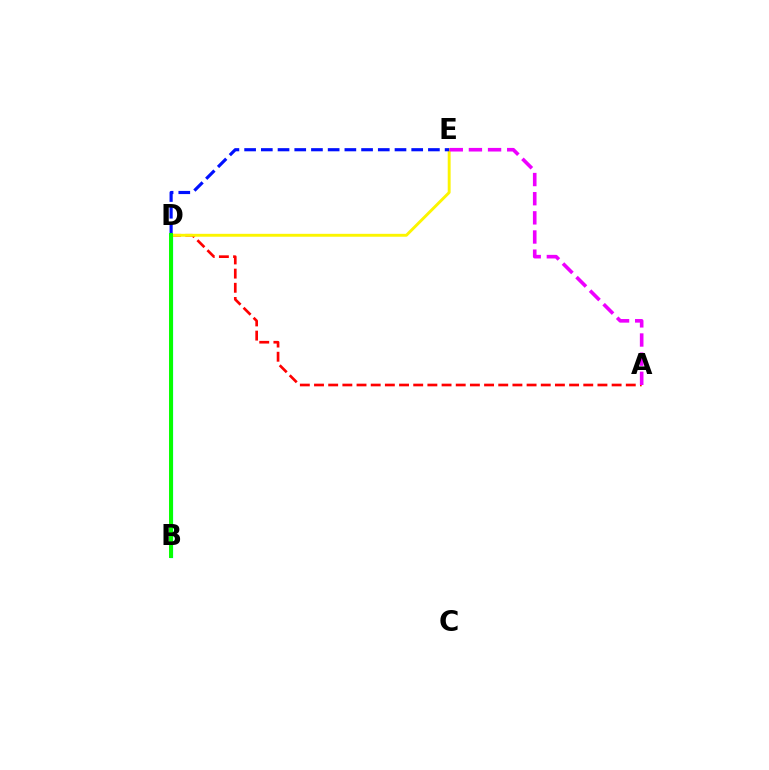{('B', 'D'): [{'color': '#00fff6', 'line_style': 'solid', 'thickness': 2.39}, {'color': '#08ff00', 'line_style': 'solid', 'thickness': 2.85}], ('A', 'D'): [{'color': '#ff0000', 'line_style': 'dashed', 'thickness': 1.93}], ('D', 'E'): [{'color': '#fcf500', 'line_style': 'solid', 'thickness': 2.09}, {'color': '#0010ff', 'line_style': 'dashed', 'thickness': 2.27}], ('A', 'E'): [{'color': '#ee00ff', 'line_style': 'dashed', 'thickness': 2.6}]}